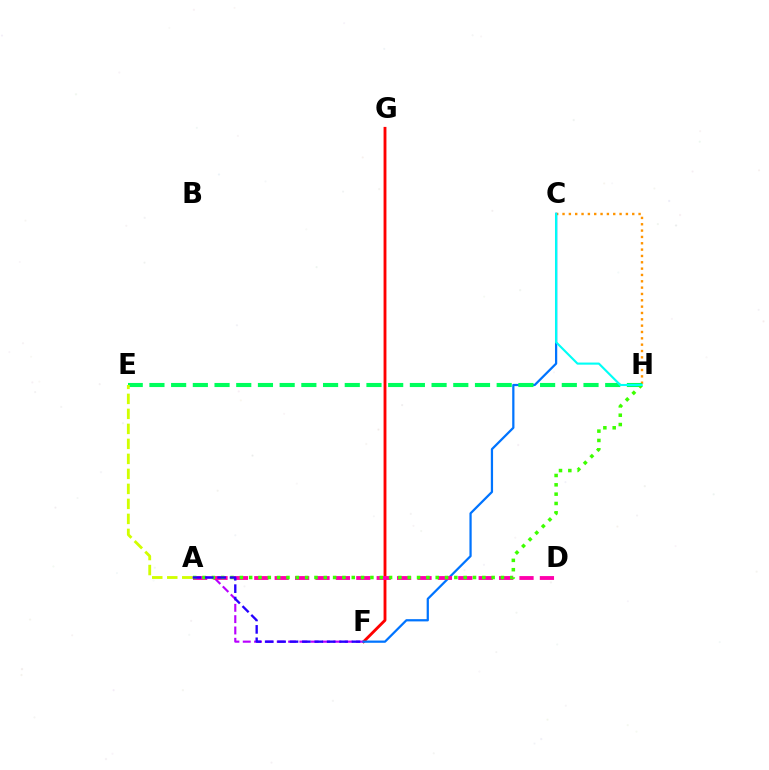{('F', 'G'): [{'color': '#ff0000', 'line_style': 'solid', 'thickness': 2.06}], ('C', 'H'): [{'color': '#ff9400', 'line_style': 'dotted', 'thickness': 1.72}, {'color': '#00fff6', 'line_style': 'solid', 'thickness': 1.53}], ('A', 'F'): [{'color': '#b900ff', 'line_style': 'dashed', 'thickness': 1.54}, {'color': '#2500ff', 'line_style': 'dashed', 'thickness': 1.68}], ('C', 'F'): [{'color': '#0074ff', 'line_style': 'solid', 'thickness': 1.61}], ('A', 'D'): [{'color': '#ff00ac', 'line_style': 'dashed', 'thickness': 2.77}], ('E', 'H'): [{'color': '#00ff5c', 'line_style': 'dashed', 'thickness': 2.95}], ('A', 'H'): [{'color': '#3dff00', 'line_style': 'dotted', 'thickness': 2.53}], ('A', 'E'): [{'color': '#d1ff00', 'line_style': 'dashed', 'thickness': 2.04}]}